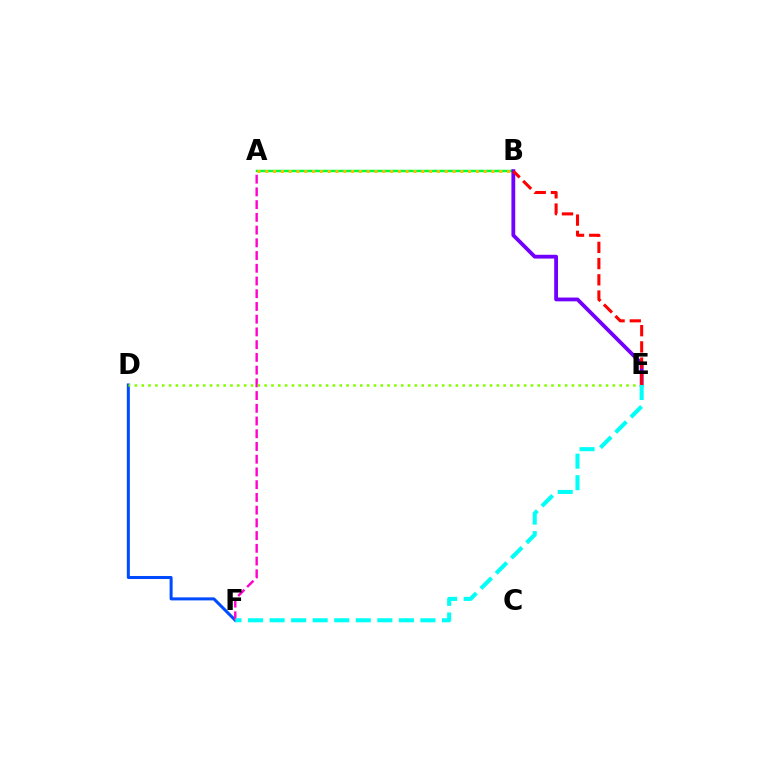{('D', 'F'): [{'color': '#004bff', 'line_style': 'solid', 'thickness': 2.17}], ('A', 'B'): [{'color': '#00ff39', 'line_style': 'solid', 'thickness': 1.77}, {'color': '#ffbd00', 'line_style': 'dotted', 'thickness': 2.12}], ('B', 'E'): [{'color': '#7200ff', 'line_style': 'solid', 'thickness': 2.74}, {'color': '#ff0000', 'line_style': 'dashed', 'thickness': 2.2}], ('A', 'F'): [{'color': '#ff00cf', 'line_style': 'dashed', 'thickness': 1.73}], ('D', 'E'): [{'color': '#84ff00', 'line_style': 'dotted', 'thickness': 1.86}], ('E', 'F'): [{'color': '#00fff6', 'line_style': 'dashed', 'thickness': 2.93}]}